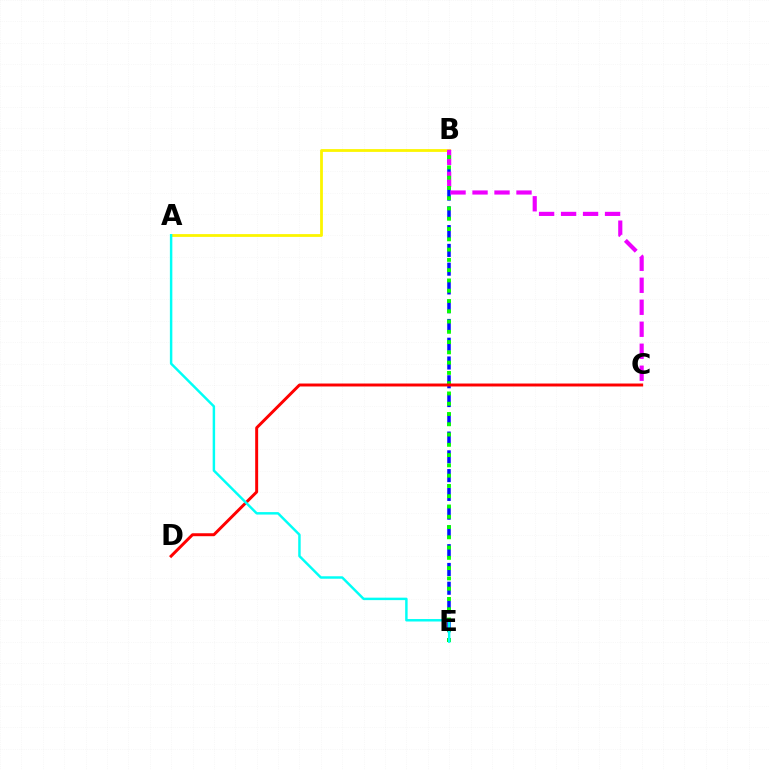{('B', 'E'): [{'color': '#0010ff', 'line_style': 'dashed', 'thickness': 2.55}, {'color': '#08ff00', 'line_style': 'dotted', 'thickness': 2.79}], ('A', 'B'): [{'color': '#fcf500', 'line_style': 'solid', 'thickness': 2.01}], ('B', 'C'): [{'color': '#ee00ff', 'line_style': 'dashed', 'thickness': 2.99}], ('C', 'D'): [{'color': '#ff0000', 'line_style': 'solid', 'thickness': 2.13}], ('A', 'E'): [{'color': '#00fff6', 'line_style': 'solid', 'thickness': 1.77}]}